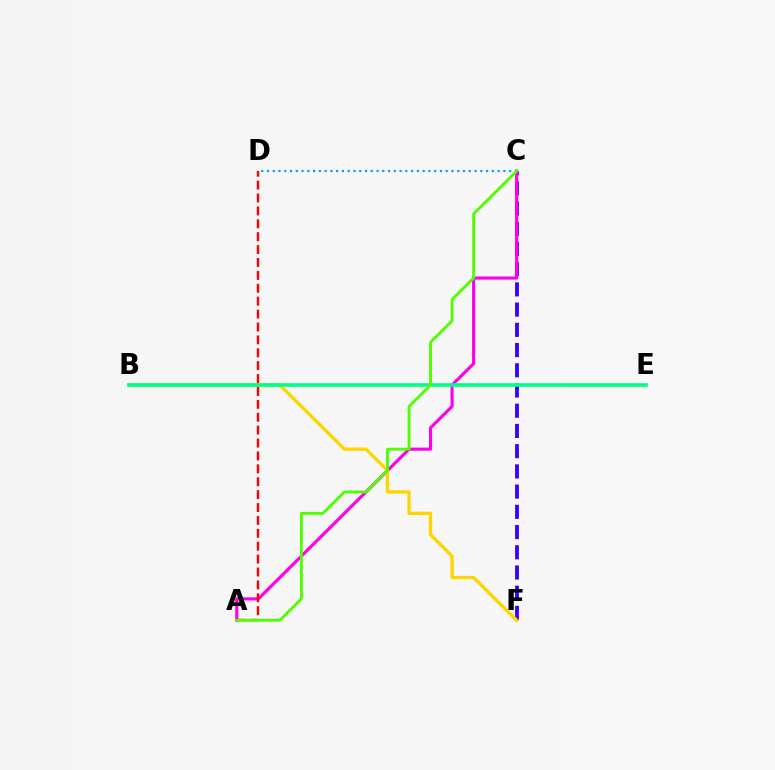{('C', 'F'): [{'color': '#3700ff', 'line_style': 'dashed', 'thickness': 2.75}], ('C', 'D'): [{'color': '#009eff', 'line_style': 'dotted', 'thickness': 1.57}], ('A', 'C'): [{'color': '#ff00ed', 'line_style': 'solid', 'thickness': 2.25}, {'color': '#4fff00', 'line_style': 'solid', 'thickness': 2.05}], ('B', 'F'): [{'color': '#ffd500', 'line_style': 'solid', 'thickness': 2.39}], ('A', 'D'): [{'color': '#ff0000', 'line_style': 'dashed', 'thickness': 1.75}], ('B', 'E'): [{'color': '#00ff86', 'line_style': 'solid', 'thickness': 2.61}]}